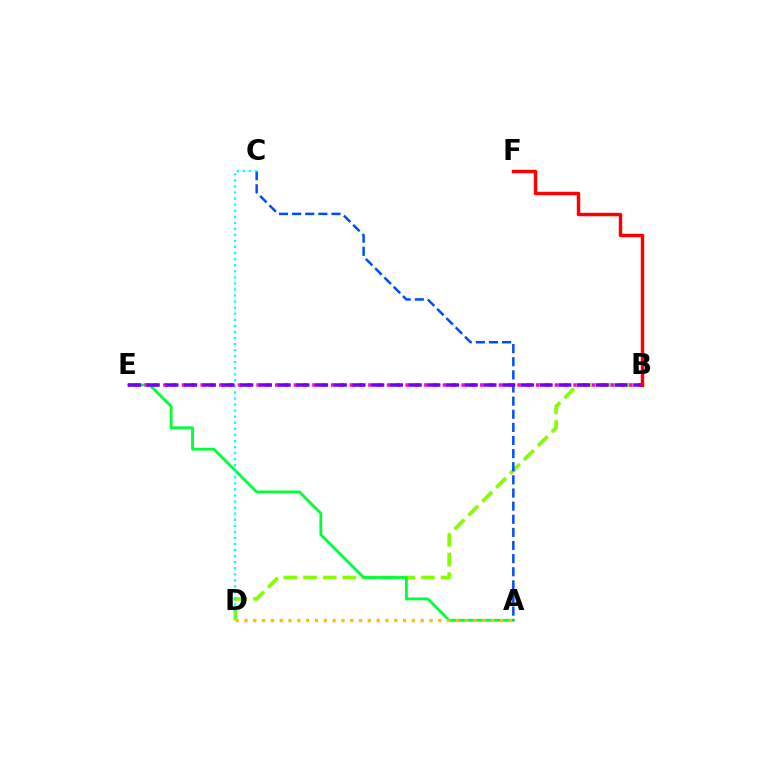{('B', 'D'): [{'color': '#84ff00', 'line_style': 'dashed', 'thickness': 2.67}], ('A', 'E'): [{'color': '#00ff39', 'line_style': 'solid', 'thickness': 2.04}], ('B', 'F'): [{'color': '#ff0000', 'line_style': 'solid', 'thickness': 2.48}], ('A', 'D'): [{'color': '#ffbd00', 'line_style': 'dotted', 'thickness': 2.39}], ('B', 'E'): [{'color': '#ff00cf', 'line_style': 'dotted', 'thickness': 2.53}, {'color': '#7200ff', 'line_style': 'dashed', 'thickness': 2.54}], ('A', 'C'): [{'color': '#004bff', 'line_style': 'dashed', 'thickness': 1.78}], ('C', 'D'): [{'color': '#00fff6', 'line_style': 'dotted', 'thickness': 1.65}]}